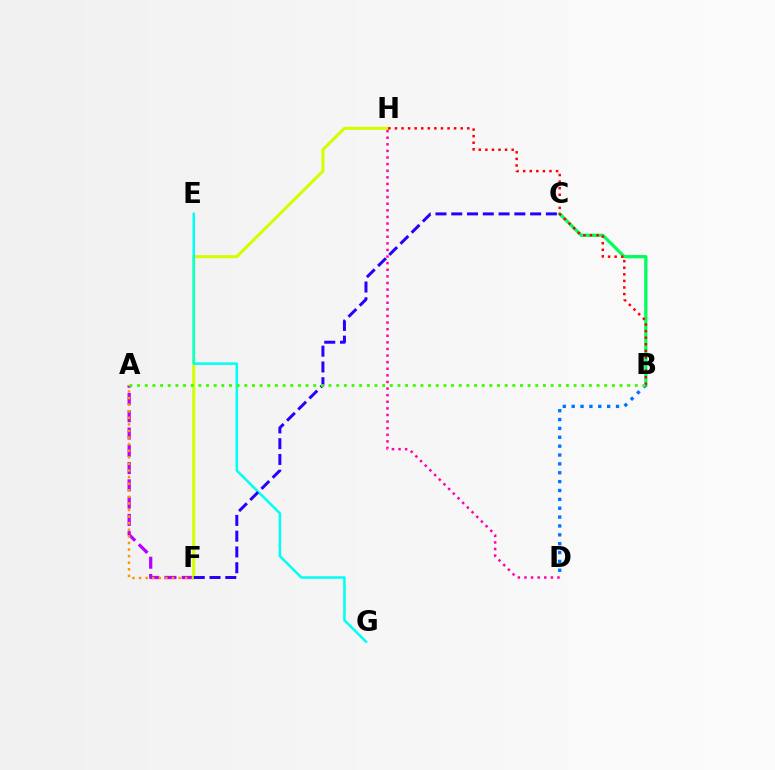{('A', 'F'): [{'color': '#b900ff', 'line_style': 'dashed', 'thickness': 2.35}, {'color': '#ff9400', 'line_style': 'dotted', 'thickness': 1.79}], ('F', 'H'): [{'color': '#d1ff00', 'line_style': 'solid', 'thickness': 2.2}], ('E', 'G'): [{'color': '#00fff6', 'line_style': 'solid', 'thickness': 1.82}], ('B', 'C'): [{'color': '#00ff5c', 'line_style': 'solid', 'thickness': 2.34}], ('D', 'H'): [{'color': '#ff00ac', 'line_style': 'dotted', 'thickness': 1.79}], ('C', 'F'): [{'color': '#2500ff', 'line_style': 'dashed', 'thickness': 2.14}], ('B', 'D'): [{'color': '#0074ff', 'line_style': 'dotted', 'thickness': 2.41}], ('B', 'H'): [{'color': '#ff0000', 'line_style': 'dotted', 'thickness': 1.79}], ('A', 'B'): [{'color': '#3dff00', 'line_style': 'dotted', 'thickness': 2.08}]}